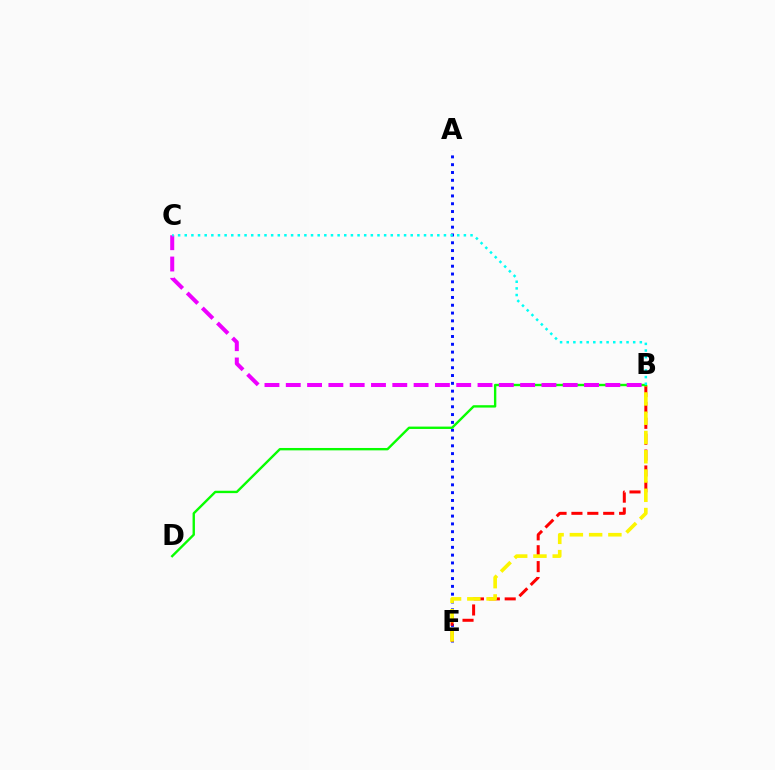{('A', 'E'): [{'color': '#0010ff', 'line_style': 'dotted', 'thickness': 2.12}], ('B', 'E'): [{'color': '#ff0000', 'line_style': 'dashed', 'thickness': 2.16}, {'color': '#fcf500', 'line_style': 'dashed', 'thickness': 2.62}], ('B', 'D'): [{'color': '#08ff00', 'line_style': 'solid', 'thickness': 1.71}], ('B', 'C'): [{'color': '#ee00ff', 'line_style': 'dashed', 'thickness': 2.89}, {'color': '#00fff6', 'line_style': 'dotted', 'thickness': 1.81}]}